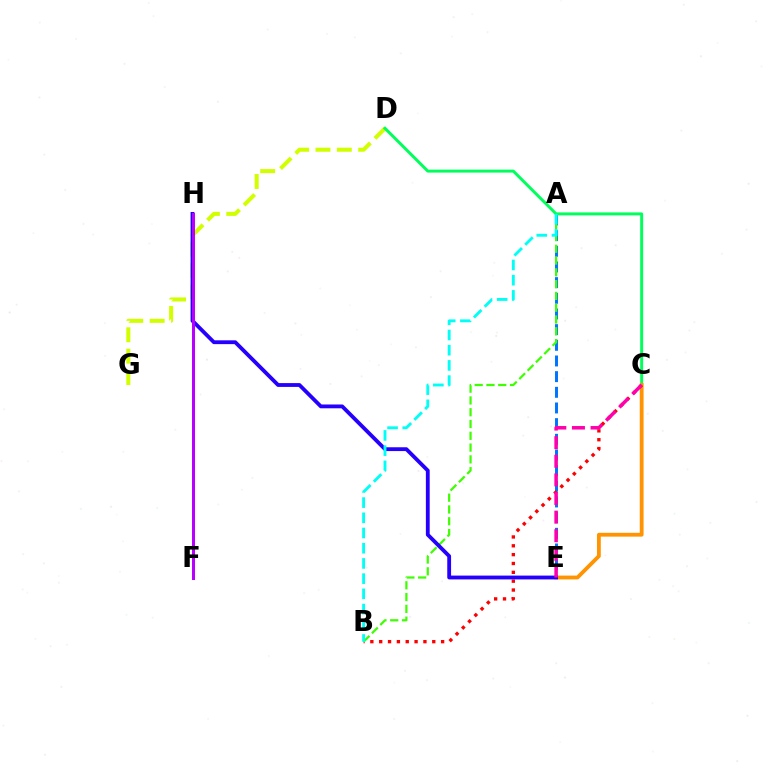{('D', 'G'): [{'color': '#d1ff00', 'line_style': 'dashed', 'thickness': 2.9}], ('A', 'E'): [{'color': '#0074ff', 'line_style': 'dashed', 'thickness': 2.13}], ('C', 'D'): [{'color': '#00ff5c', 'line_style': 'solid', 'thickness': 2.14}], ('C', 'E'): [{'color': '#ff9400', 'line_style': 'solid', 'thickness': 2.74}, {'color': '#ff00ac', 'line_style': 'dashed', 'thickness': 2.53}], ('B', 'C'): [{'color': '#ff0000', 'line_style': 'dotted', 'thickness': 2.4}], ('A', 'B'): [{'color': '#3dff00', 'line_style': 'dashed', 'thickness': 1.6}, {'color': '#00fff6', 'line_style': 'dashed', 'thickness': 2.07}], ('E', 'H'): [{'color': '#2500ff', 'line_style': 'solid', 'thickness': 2.75}], ('F', 'H'): [{'color': '#b900ff', 'line_style': 'solid', 'thickness': 2.17}]}